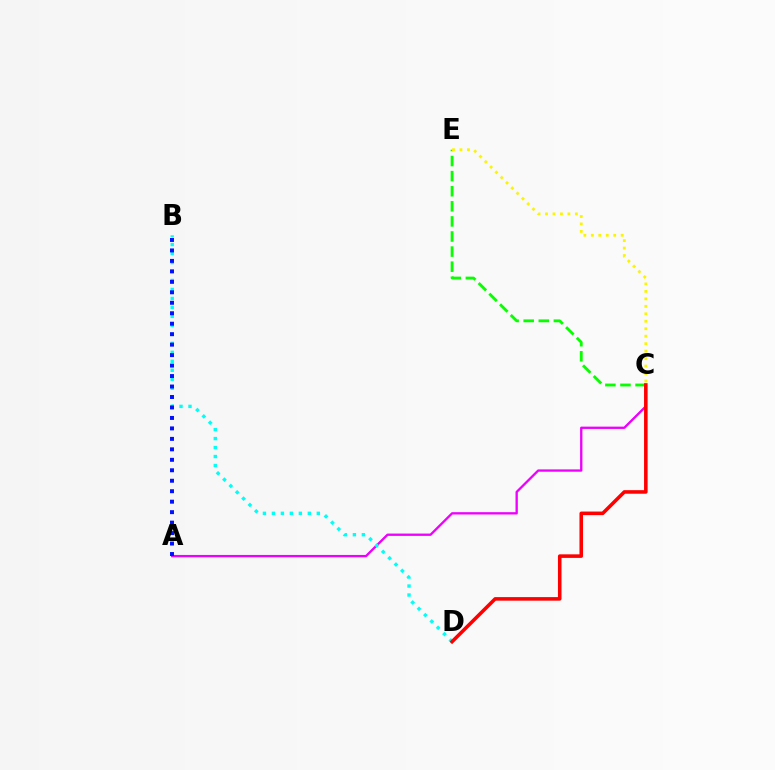{('A', 'C'): [{'color': '#ee00ff', 'line_style': 'solid', 'thickness': 1.68}], ('B', 'D'): [{'color': '#00fff6', 'line_style': 'dotted', 'thickness': 2.44}], ('A', 'B'): [{'color': '#0010ff', 'line_style': 'dotted', 'thickness': 2.84}], ('C', 'E'): [{'color': '#08ff00', 'line_style': 'dashed', 'thickness': 2.05}, {'color': '#fcf500', 'line_style': 'dotted', 'thickness': 2.03}], ('C', 'D'): [{'color': '#ff0000', 'line_style': 'solid', 'thickness': 2.56}]}